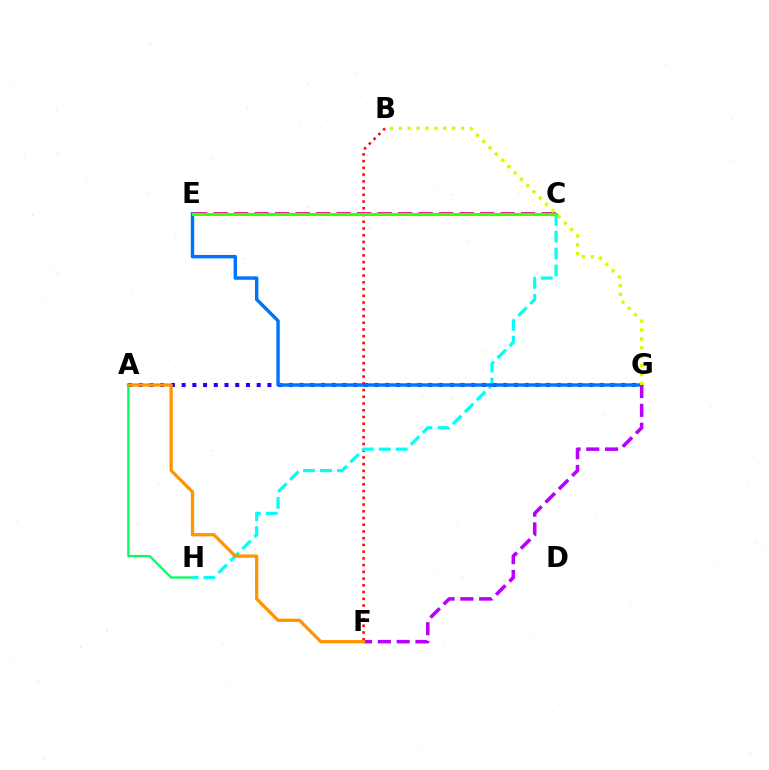{('B', 'F'): [{'color': '#ff0000', 'line_style': 'dotted', 'thickness': 1.83}], ('A', 'G'): [{'color': '#2500ff', 'line_style': 'dotted', 'thickness': 2.91}], ('C', 'E'): [{'color': '#ff00ac', 'line_style': 'dashed', 'thickness': 2.78}, {'color': '#3dff00', 'line_style': 'solid', 'thickness': 2.26}], ('A', 'H'): [{'color': '#00ff5c', 'line_style': 'solid', 'thickness': 1.65}], ('C', 'H'): [{'color': '#00fff6', 'line_style': 'dashed', 'thickness': 2.3}], ('E', 'G'): [{'color': '#0074ff', 'line_style': 'solid', 'thickness': 2.47}], ('F', 'G'): [{'color': '#b900ff', 'line_style': 'dashed', 'thickness': 2.55}], ('A', 'F'): [{'color': '#ff9400', 'line_style': 'solid', 'thickness': 2.36}], ('B', 'G'): [{'color': '#d1ff00', 'line_style': 'dotted', 'thickness': 2.41}]}